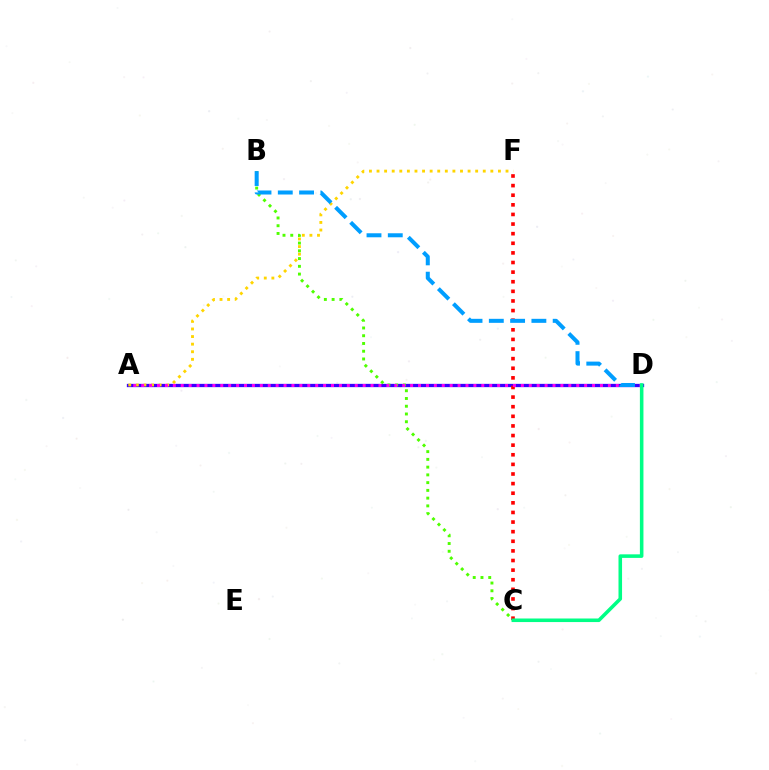{('A', 'D'): [{'color': '#3700ff', 'line_style': 'solid', 'thickness': 2.37}, {'color': '#ff00ed', 'line_style': 'dotted', 'thickness': 2.15}], ('A', 'F'): [{'color': '#ffd500', 'line_style': 'dotted', 'thickness': 2.06}], ('B', 'C'): [{'color': '#4fff00', 'line_style': 'dotted', 'thickness': 2.11}], ('C', 'F'): [{'color': '#ff0000', 'line_style': 'dotted', 'thickness': 2.61}], ('B', 'D'): [{'color': '#009eff', 'line_style': 'dashed', 'thickness': 2.89}], ('C', 'D'): [{'color': '#00ff86', 'line_style': 'solid', 'thickness': 2.56}]}